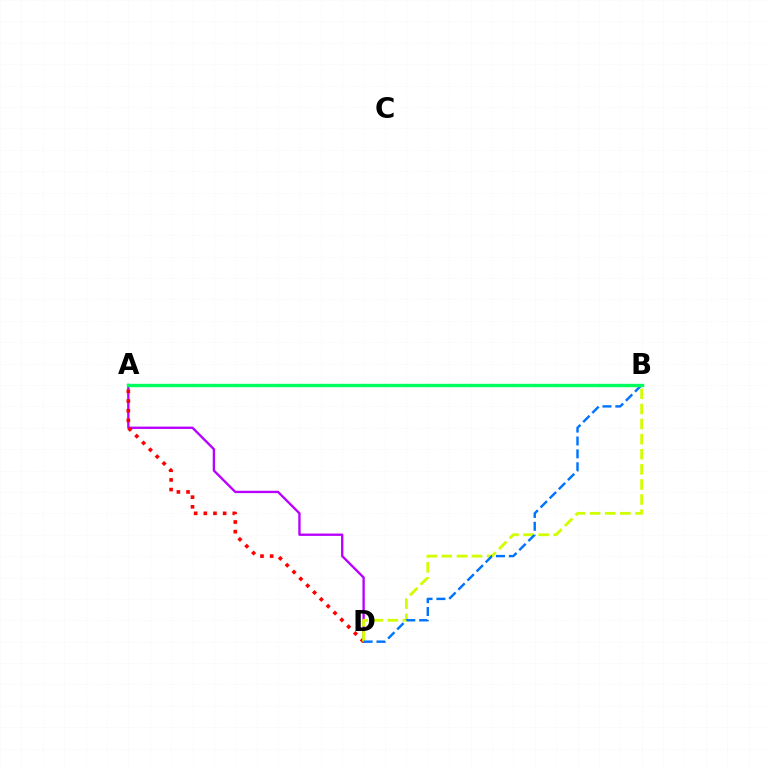{('A', 'D'): [{'color': '#b900ff', 'line_style': 'solid', 'thickness': 1.69}, {'color': '#ff0000', 'line_style': 'dotted', 'thickness': 2.62}], ('B', 'D'): [{'color': '#d1ff00', 'line_style': 'dashed', 'thickness': 2.05}, {'color': '#0074ff', 'line_style': 'dashed', 'thickness': 1.75}], ('A', 'B'): [{'color': '#00ff5c', 'line_style': 'solid', 'thickness': 2.45}]}